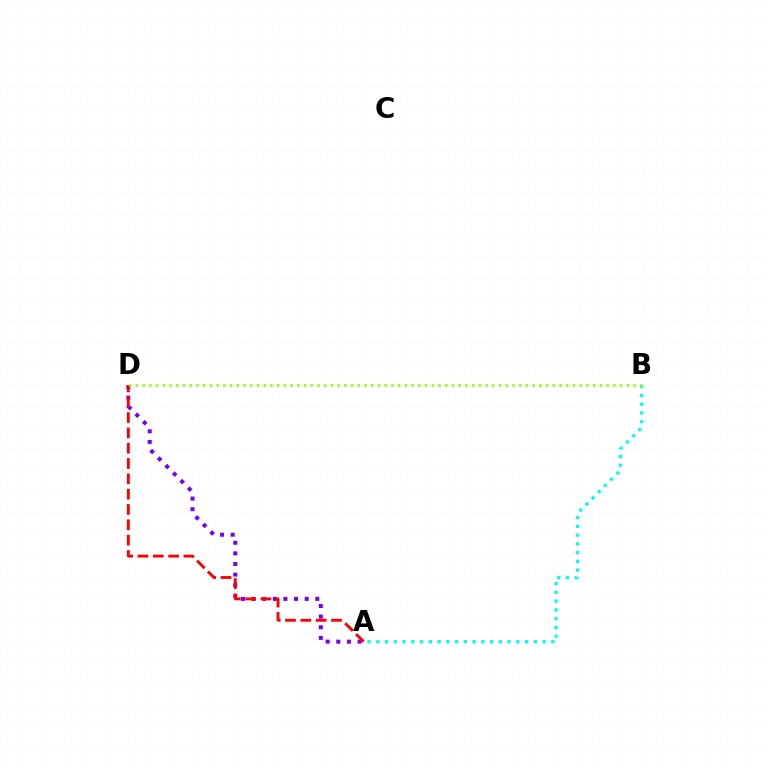{('A', 'B'): [{'color': '#00fff6', 'line_style': 'dotted', 'thickness': 2.38}], ('A', 'D'): [{'color': '#7200ff', 'line_style': 'dotted', 'thickness': 2.89}, {'color': '#ff0000', 'line_style': 'dashed', 'thickness': 2.08}], ('B', 'D'): [{'color': '#84ff00', 'line_style': 'dotted', 'thickness': 1.83}]}